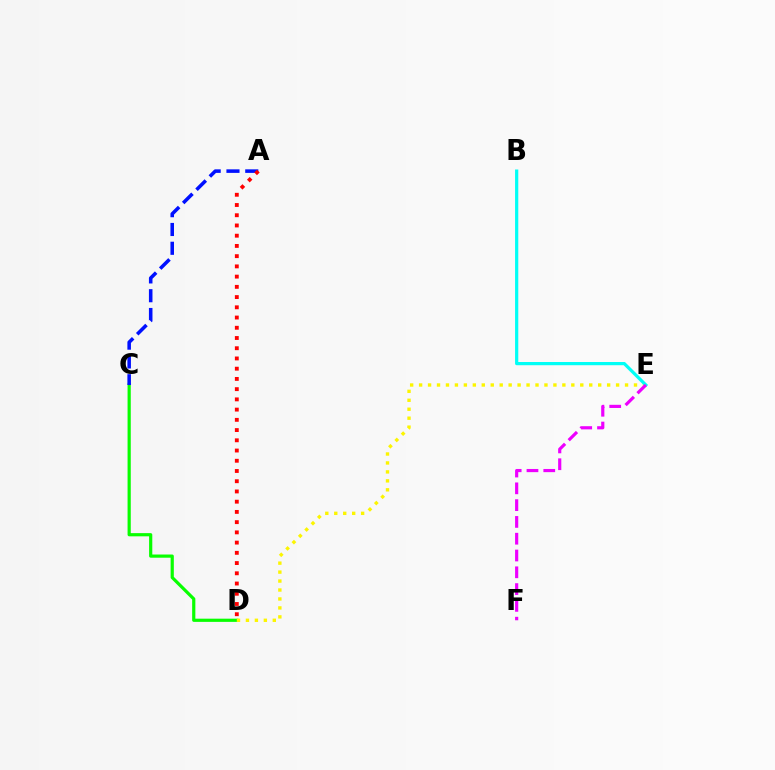{('C', 'D'): [{'color': '#08ff00', 'line_style': 'solid', 'thickness': 2.3}], ('D', 'E'): [{'color': '#fcf500', 'line_style': 'dotted', 'thickness': 2.43}], ('A', 'C'): [{'color': '#0010ff', 'line_style': 'dashed', 'thickness': 2.55}], ('A', 'D'): [{'color': '#ff0000', 'line_style': 'dotted', 'thickness': 2.78}], ('B', 'E'): [{'color': '#00fff6', 'line_style': 'solid', 'thickness': 2.32}], ('E', 'F'): [{'color': '#ee00ff', 'line_style': 'dashed', 'thickness': 2.28}]}